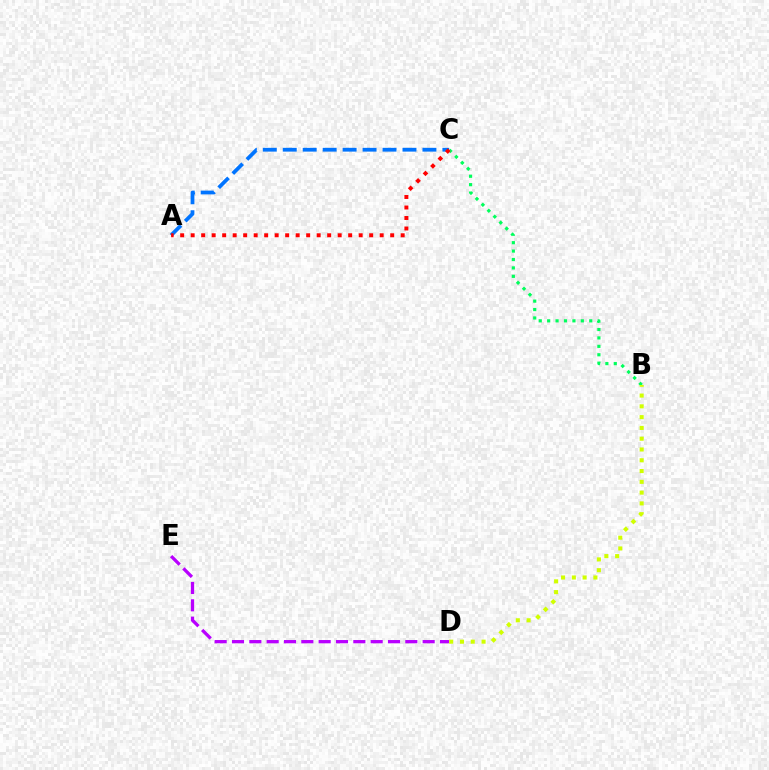{('A', 'C'): [{'color': '#0074ff', 'line_style': 'dashed', 'thickness': 2.71}, {'color': '#ff0000', 'line_style': 'dotted', 'thickness': 2.85}], ('B', 'C'): [{'color': '#00ff5c', 'line_style': 'dotted', 'thickness': 2.29}], ('D', 'E'): [{'color': '#b900ff', 'line_style': 'dashed', 'thickness': 2.35}], ('B', 'D'): [{'color': '#d1ff00', 'line_style': 'dotted', 'thickness': 2.93}]}